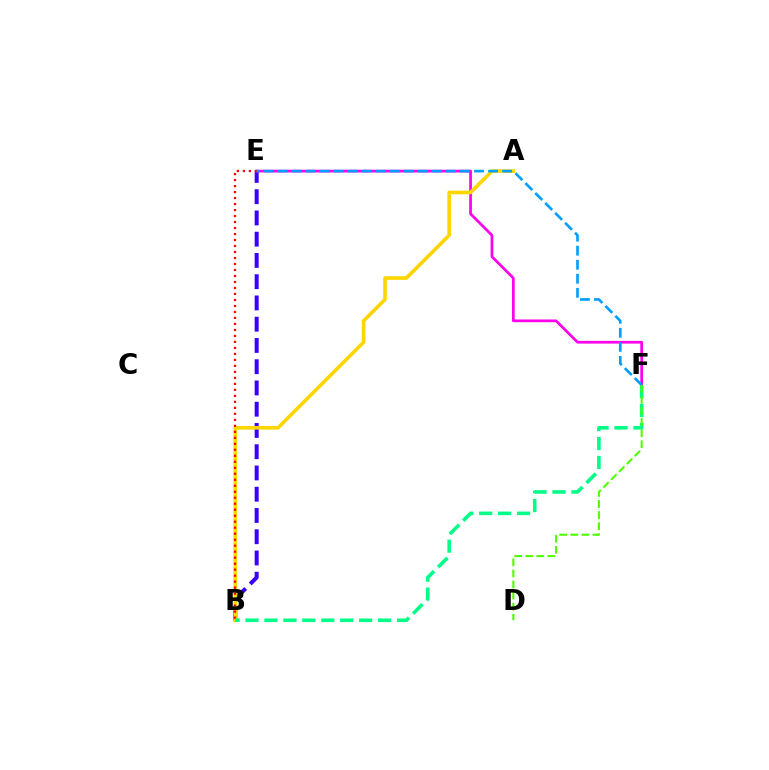{('B', 'E'): [{'color': '#3700ff', 'line_style': 'dashed', 'thickness': 2.89}, {'color': '#ff0000', 'line_style': 'dotted', 'thickness': 1.63}], ('E', 'F'): [{'color': '#ff00ed', 'line_style': 'solid', 'thickness': 1.96}, {'color': '#009eff', 'line_style': 'dashed', 'thickness': 1.91}], ('A', 'B'): [{'color': '#ffd500', 'line_style': 'solid', 'thickness': 2.61}], ('B', 'F'): [{'color': '#00ff86', 'line_style': 'dashed', 'thickness': 2.57}], ('D', 'F'): [{'color': '#4fff00', 'line_style': 'dashed', 'thickness': 1.5}]}